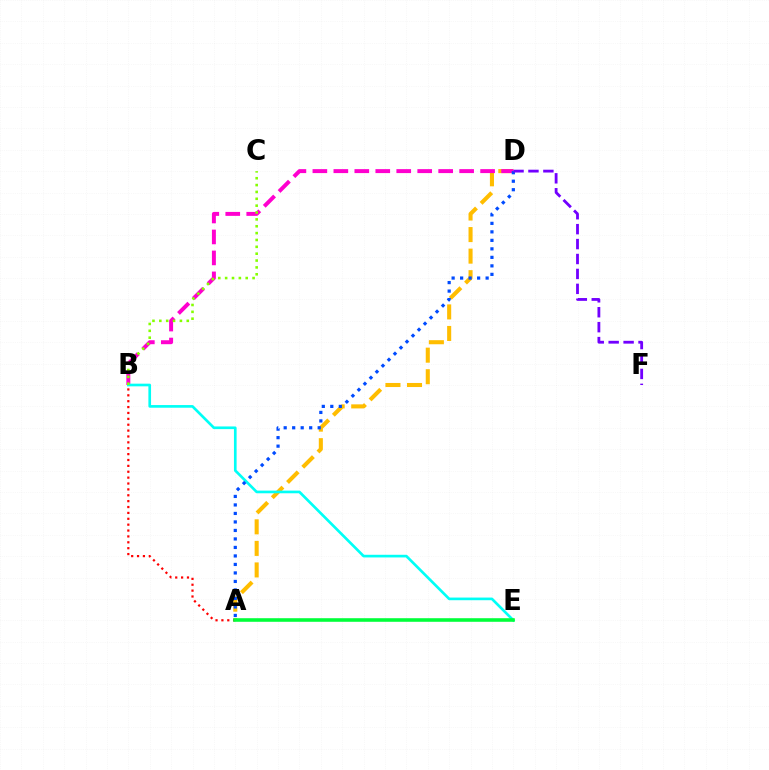{('A', 'D'): [{'color': '#ffbd00', 'line_style': 'dashed', 'thickness': 2.93}, {'color': '#004bff', 'line_style': 'dotted', 'thickness': 2.31}], ('B', 'D'): [{'color': '#ff00cf', 'line_style': 'dashed', 'thickness': 2.85}], ('B', 'E'): [{'color': '#00fff6', 'line_style': 'solid', 'thickness': 1.92}], ('A', 'B'): [{'color': '#ff0000', 'line_style': 'dotted', 'thickness': 1.6}], ('D', 'F'): [{'color': '#7200ff', 'line_style': 'dashed', 'thickness': 2.03}], ('B', 'C'): [{'color': '#84ff00', 'line_style': 'dotted', 'thickness': 1.86}], ('A', 'E'): [{'color': '#00ff39', 'line_style': 'solid', 'thickness': 2.58}]}